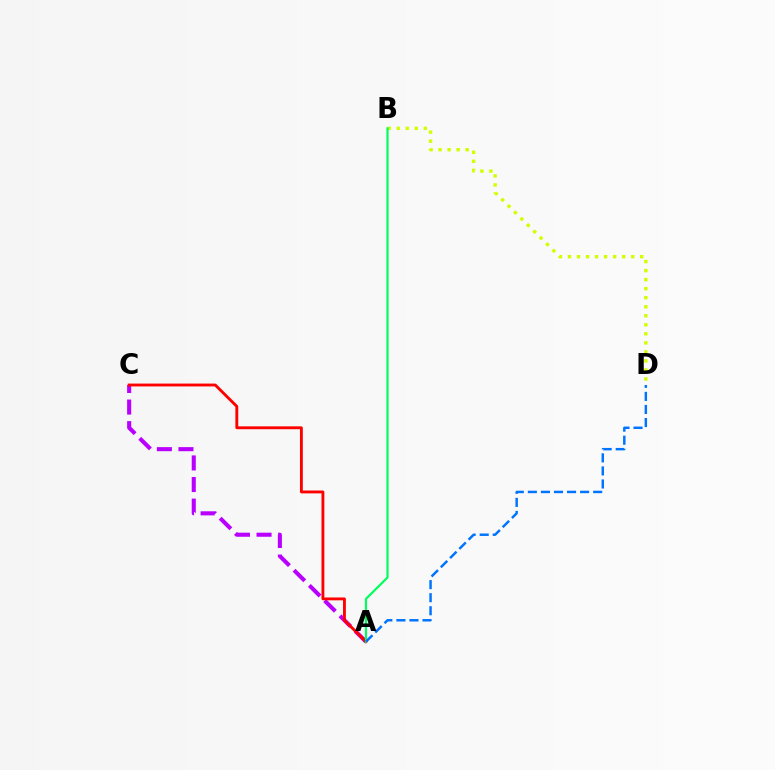{('A', 'C'): [{'color': '#b900ff', 'line_style': 'dashed', 'thickness': 2.93}, {'color': '#ff0000', 'line_style': 'solid', 'thickness': 2.06}], ('B', 'D'): [{'color': '#d1ff00', 'line_style': 'dotted', 'thickness': 2.45}], ('A', 'B'): [{'color': '#00ff5c', 'line_style': 'solid', 'thickness': 1.58}], ('A', 'D'): [{'color': '#0074ff', 'line_style': 'dashed', 'thickness': 1.77}]}